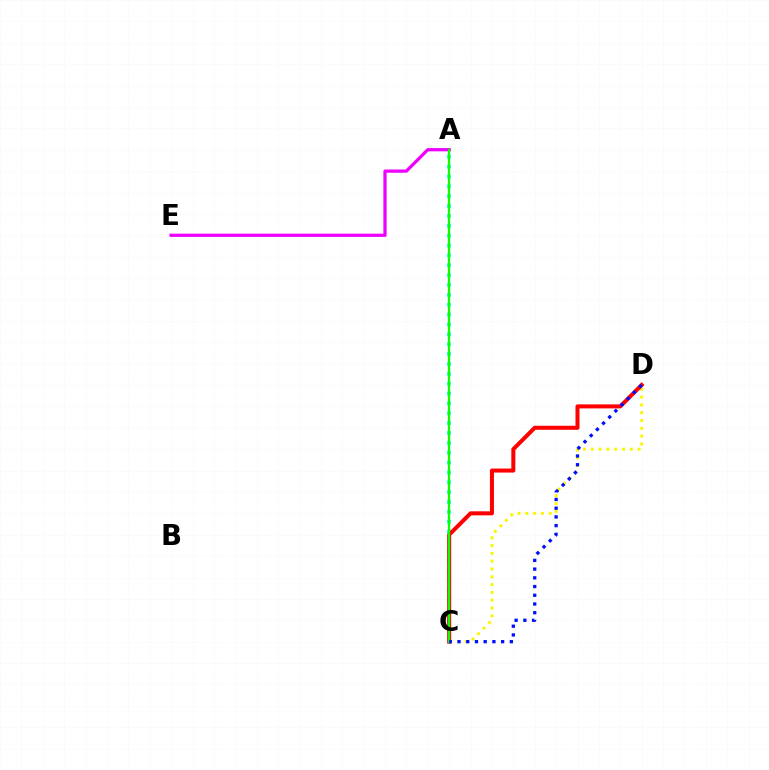{('A', 'C'): [{'color': '#00fff6', 'line_style': 'dotted', 'thickness': 2.68}, {'color': '#08ff00', 'line_style': 'solid', 'thickness': 1.66}], ('C', 'D'): [{'color': '#fcf500', 'line_style': 'dotted', 'thickness': 2.12}, {'color': '#ff0000', 'line_style': 'solid', 'thickness': 2.9}, {'color': '#0010ff', 'line_style': 'dotted', 'thickness': 2.37}], ('A', 'E'): [{'color': '#ee00ff', 'line_style': 'solid', 'thickness': 2.34}]}